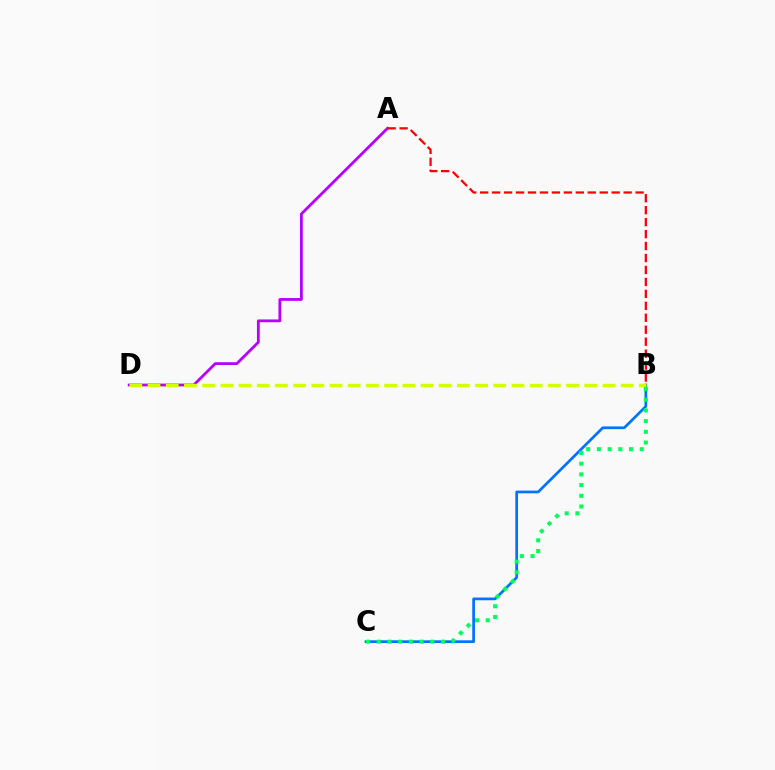{('B', 'C'): [{'color': '#0074ff', 'line_style': 'solid', 'thickness': 1.95}, {'color': '#00ff5c', 'line_style': 'dotted', 'thickness': 2.91}], ('A', 'D'): [{'color': '#b900ff', 'line_style': 'solid', 'thickness': 2.01}], ('B', 'D'): [{'color': '#d1ff00', 'line_style': 'dashed', 'thickness': 2.47}], ('A', 'B'): [{'color': '#ff0000', 'line_style': 'dashed', 'thickness': 1.62}]}